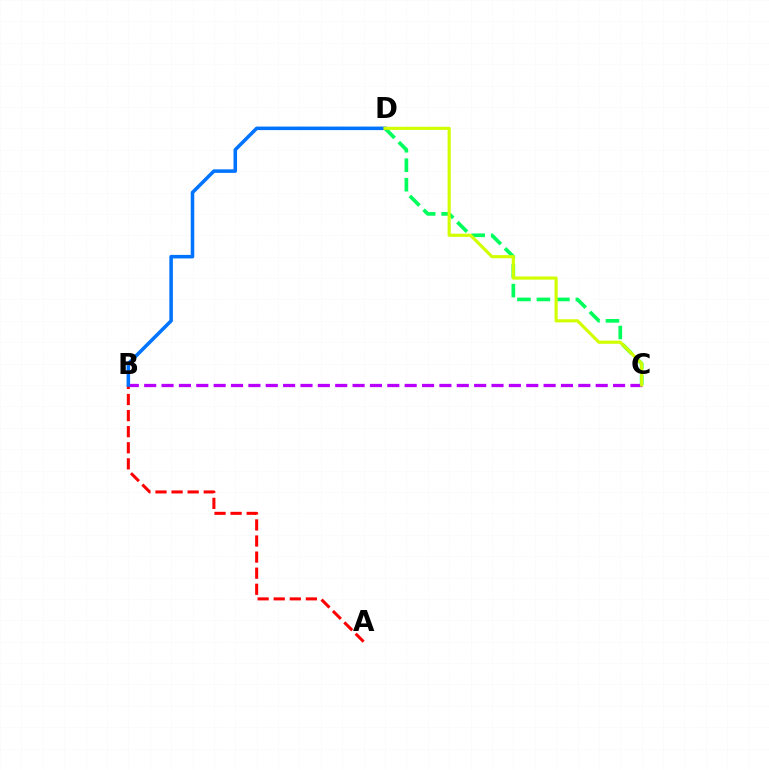{('B', 'C'): [{'color': '#b900ff', 'line_style': 'dashed', 'thickness': 2.36}], ('A', 'B'): [{'color': '#ff0000', 'line_style': 'dashed', 'thickness': 2.18}], ('C', 'D'): [{'color': '#00ff5c', 'line_style': 'dashed', 'thickness': 2.65}, {'color': '#d1ff00', 'line_style': 'solid', 'thickness': 2.27}], ('B', 'D'): [{'color': '#0074ff', 'line_style': 'solid', 'thickness': 2.54}]}